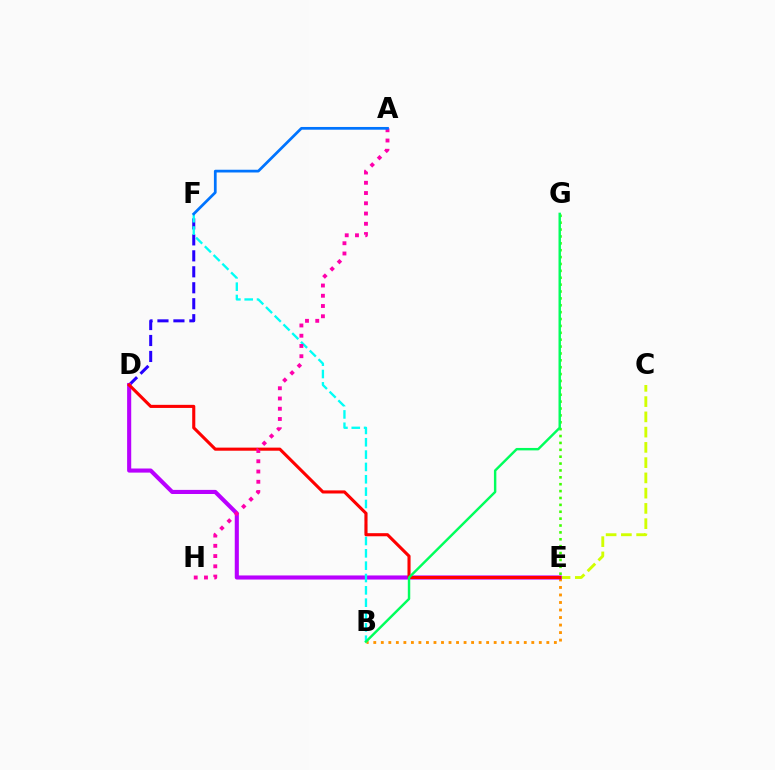{('D', 'F'): [{'color': '#2500ff', 'line_style': 'dashed', 'thickness': 2.17}], ('E', 'G'): [{'color': '#3dff00', 'line_style': 'dotted', 'thickness': 1.87}], ('B', 'E'): [{'color': '#ff9400', 'line_style': 'dotted', 'thickness': 2.04}], ('C', 'E'): [{'color': '#d1ff00', 'line_style': 'dashed', 'thickness': 2.07}], ('D', 'E'): [{'color': '#b900ff', 'line_style': 'solid', 'thickness': 2.95}, {'color': '#ff0000', 'line_style': 'solid', 'thickness': 2.23}], ('B', 'F'): [{'color': '#00fff6', 'line_style': 'dashed', 'thickness': 1.68}], ('B', 'G'): [{'color': '#00ff5c', 'line_style': 'solid', 'thickness': 1.75}], ('A', 'H'): [{'color': '#ff00ac', 'line_style': 'dotted', 'thickness': 2.78}], ('A', 'F'): [{'color': '#0074ff', 'line_style': 'solid', 'thickness': 1.97}]}